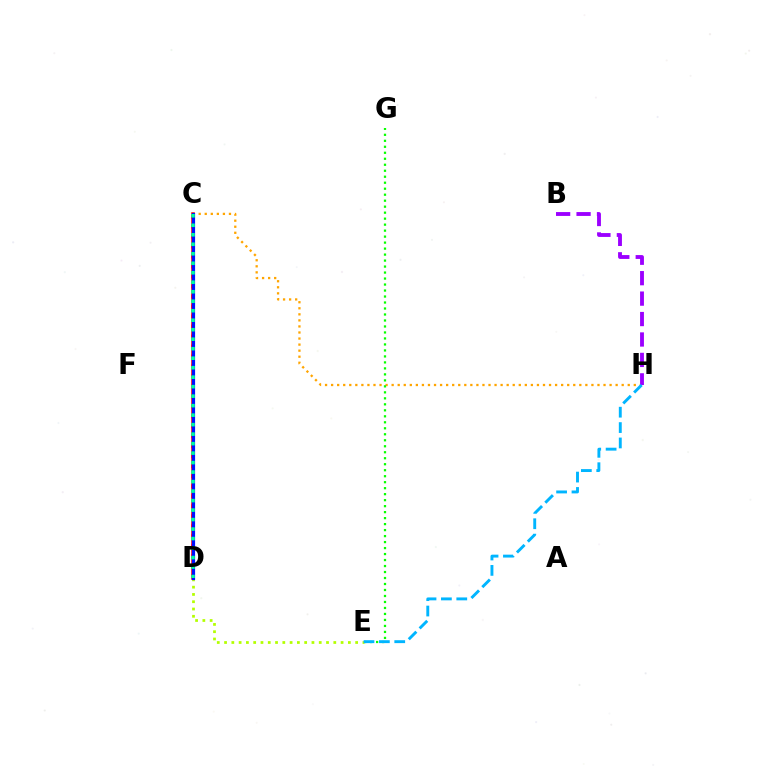{('C', 'D'): [{'color': '#ff00bd', 'line_style': 'dotted', 'thickness': 2.71}, {'color': '#ff0000', 'line_style': 'solid', 'thickness': 2.53}, {'color': '#0010ff', 'line_style': 'solid', 'thickness': 2.3}, {'color': '#00ff9d', 'line_style': 'dotted', 'thickness': 2.58}], ('D', 'E'): [{'color': '#b3ff00', 'line_style': 'dotted', 'thickness': 1.98}], ('C', 'H'): [{'color': '#ffa500', 'line_style': 'dotted', 'thickness': 1.64}], ('E', 'G'): [{'color': '#08ff00', 'line_style': 'dotted', 'thickness': 1.63}], ('B', 'H'): [{'color': '#9b00ff', 'line_style': 'dashed', 'thickness': 2.78}], ('E', 'H'): [{'color': '#00b5ff', 'line_style': 'dashed', 'thickness': 2.09}]}